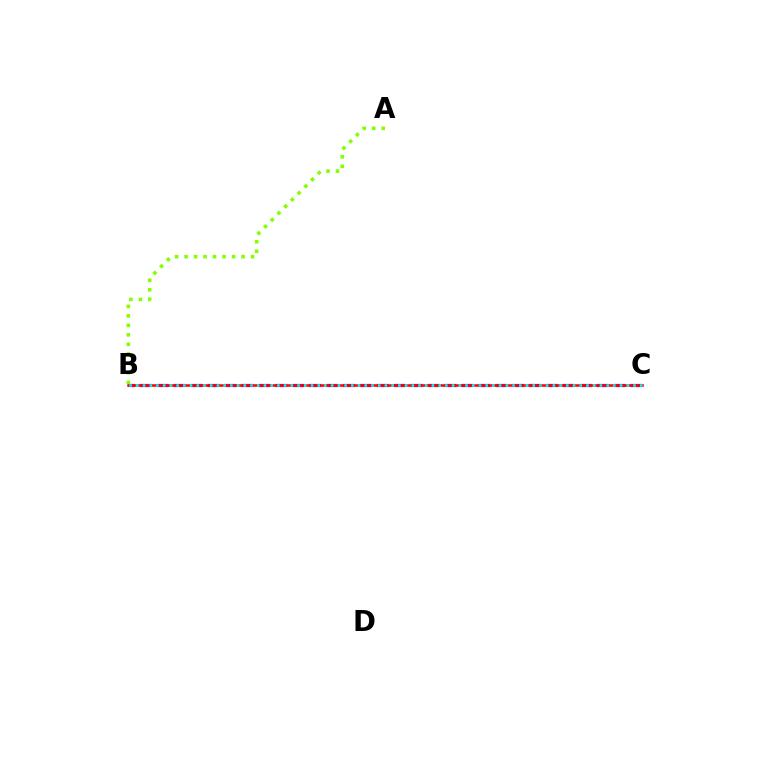{('B', 'C'): [{'color': '#7200ff', 'line_style': 'dashed', 'thickness': 2.3}, {'color': '#ff0000', 'line_style': 'solid', 'thickness': 1.83}, {'color': '#00fff6', 'line_style': 'dotted', 'thickness': 1.83}], ('A', 'B'): [{'color': '#84ff00', 'line_style': 'dotted', 'thickness': 2.58}]}